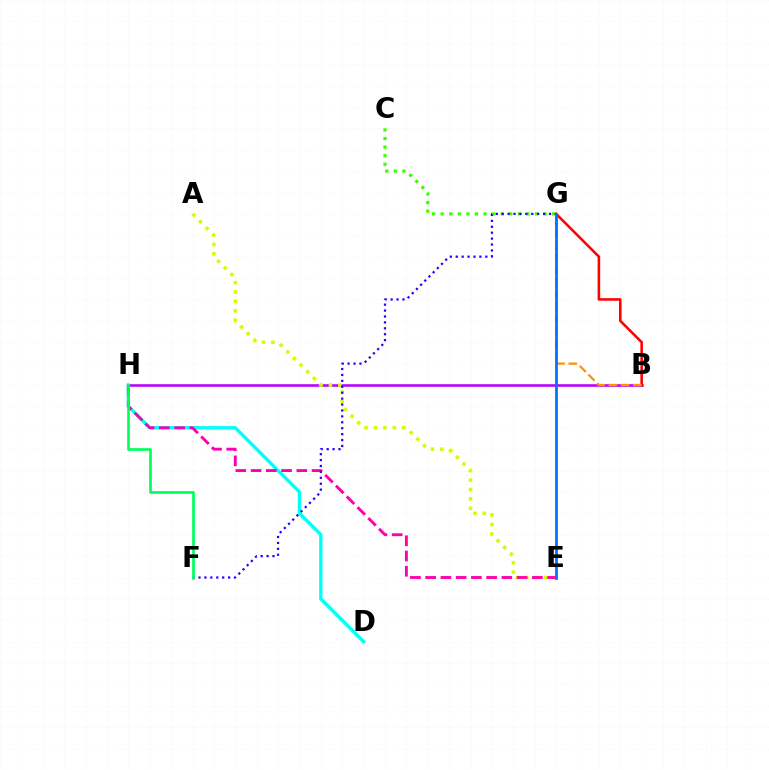{('C', 'G'): [{'color': '#3dff00', 'line_style': 'dotted', 'thickness': 2.33}], ('B', 'H'): [{'color': '#b900ff', 'line_style': 'solid', 'thickness': 1.85}], ('A', 'E'): [{'color': '#d1ff00', 'line_style': 'dotted', 'thickness': 2.56}], ('D', 'H'): [{'color': '#00fff6', 'line_style': 'solid', 'thickness': 2.42}], ('E', 'H'): [{'color': '#ff00ac', 'line_style': 'dashed', 'thickness': 2.07}], ('B', 'G'): [{'color': '#ff0000', 'line_style': 'solid', 'thickness': 1.84}, {'color': '#ff9400', 'line_style': 'dashed', 'thickness': 1.66}], ('F', 'G'): [{'color': '#2500ff', 'line_style': 'dotted', 'thickness': 1.61}], ('E', 'G'): [{'color': '#0074ff', 'line_style': 'solid', 'thickness': 2.0}], ('F', 'H'): [{'color': '#00ff5c', 'line_style': 'solid', 'thickness': 1.93}]}